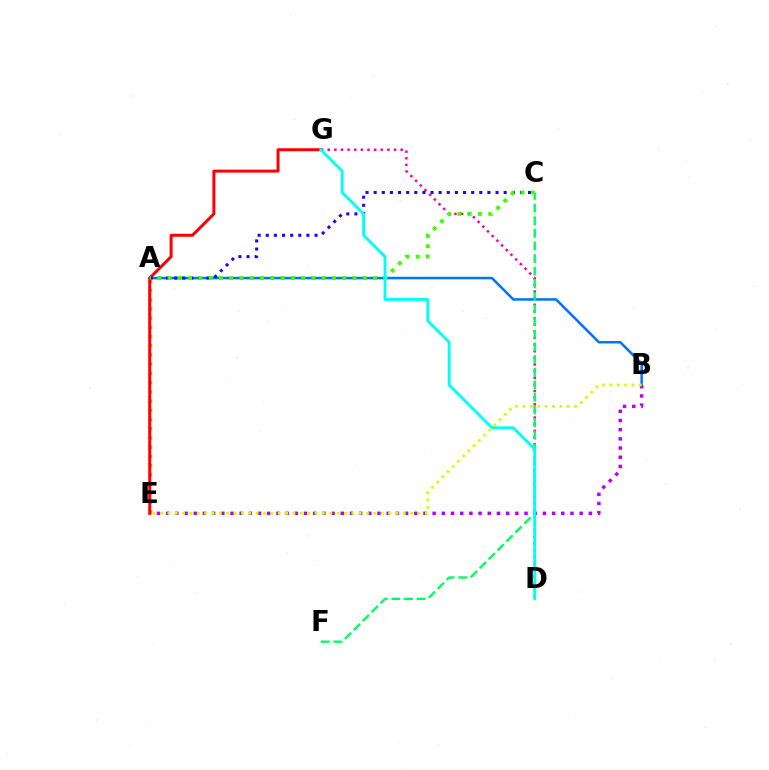{('A', 'B'): [{'color': '#0074ff', 'line_style': 'solid', 'thickness': 1.82}], ('D', 'G'): [{'color': '#ff00ac', 'line_style': 'dotted', 'thickness': 1.8}, {'color': '#00fff6', 'line_style': 'solid', 'thickness': 2.07}], ('A', 'E'): [{'color': '#ff9400', 'line_style': 'dotted', 'thickness': 2.51}], ('B', 'E'): [{'color': '#b900ff', 'line_style': 'dotted', 'thickness': 2.5}, {'color': '#d1ff00', 'line_style': 'dotted', 'thickness': 2.0}], ('C', 'F'): [{'color': '#00ff5c', 'line_style': 'dashed', 'thickness': 1.71}], ('E', 'G'): [{'color': '#ff0000', 'line_style': 'solid', 'thickness': 2.15}], ('A', 'C'): [{'color': '#2500ff', 'line_style': 'dotted', 'thickness': 2.21}, {'color': '#3dff00', 'line_style': 'dotted', 'thickness': 2.79}]}